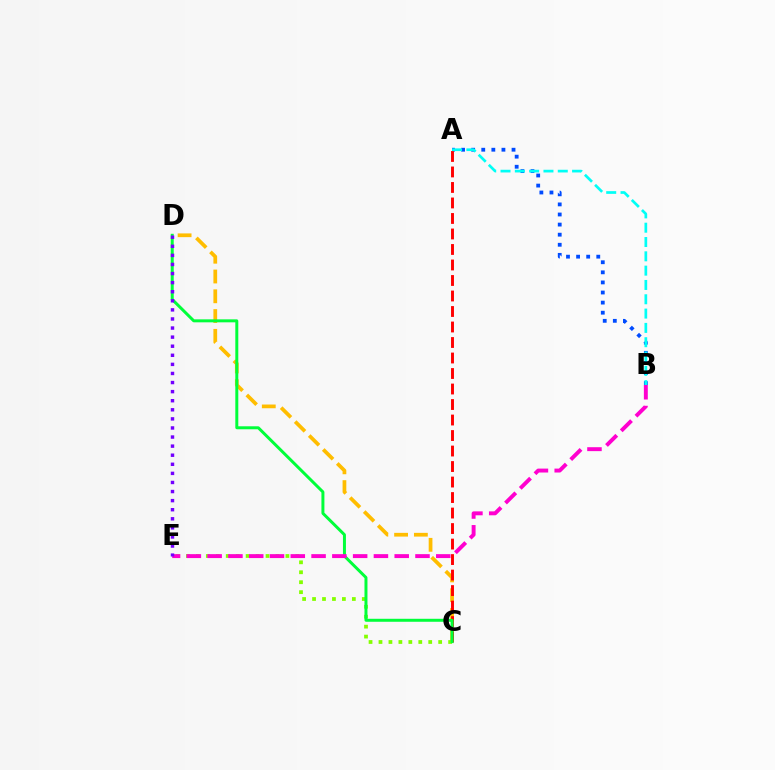{('A', 'B'): [{'color': '#004bff', 'line_style': 'dotted', 'thickness': 2.74}, {'color': '#00fff6', 'line_style': 'dashed', 'thickness': 1.94}], ('C', 'D'): [{'color': '#ffbd00', 'line_style': 'dashed', 'thickness': 2.69}, {'color': '#00ff39', 'line_style': 'solid', 'thickness': 2.15}], ('C', 'E'): [{'color': '#84ff00', 'line_style': 'dotted', 'thickness': 2.7}], ('A', 'C'): [{'color': '#ff0000', 'line_style': 'dashed', 'thickness': 2.11}], ('B', 'E'): [{'color': '#ff00cf', 'line_style': 'dashed', 'thickness': 2.82}], ('D', 'E'): [{'color': '#7200ff', 'line_style': 'dotted', 'thickness': 2.47}]}